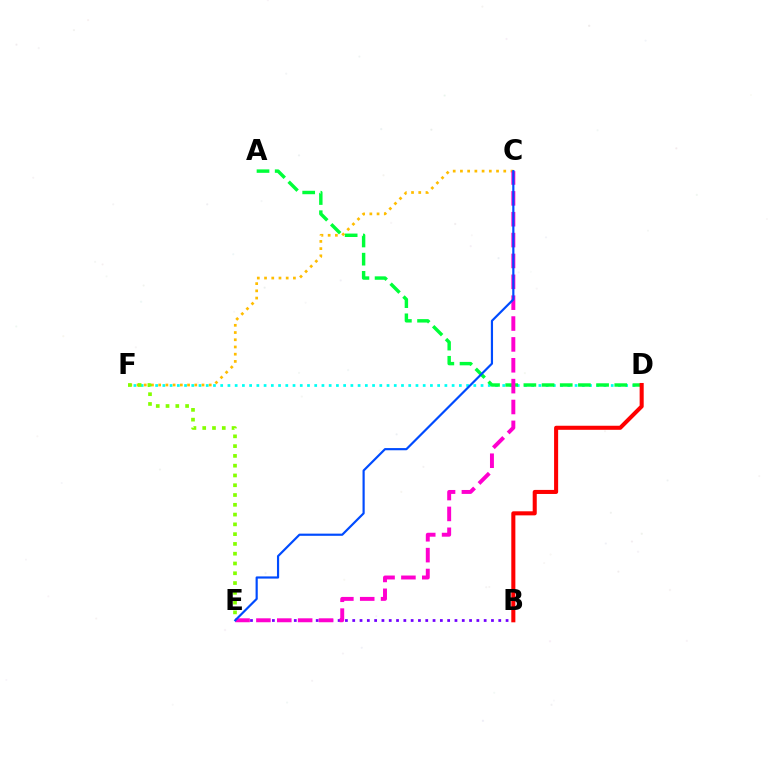{('D', 'F'): [{'color': '#00fff6', 'line_style': 'dotted', 'thickness': 1.96}], ('B', 'E'): [{'color': '#7200ff', 'line_style': 'dotted', 'thickness': 1.98}], ('C', 'F'): [{'color': '#ffbd00', 'line_style': 'dotted', 'thickness': 1.96}], ('A', 'D'): [{'color': '#00ff39', 'line_style': 'dashed', 'thickness': 2.47}], ('C', 'E'): [{'color': '#ff00cf', 'line_style': 'dashed', 'thickness': 2.83}, {'color': '#004bff', 'line_style': 'solid', 'thickness': 1.57}], ('E', 'F'): [{'color': '#84ff00', 'line_style': 'dotted', 'thickness': 2.66}], ('B', 'D'): [{'color': '#ff0000', 'line_style': 'solid', 'thickness': 2.92}]}